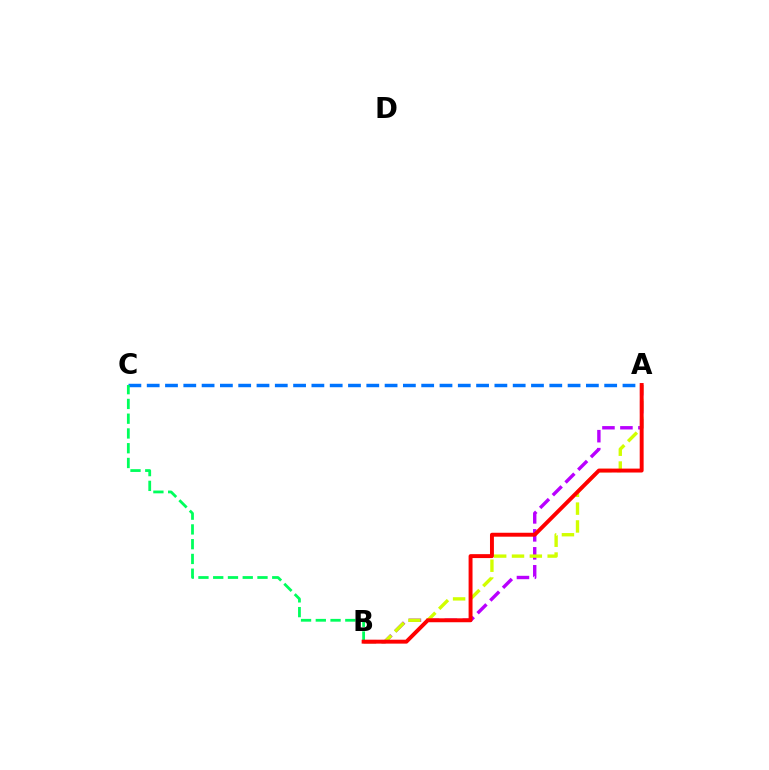{('A', 'B'): [{'color': '#b900ff', 'line_style': 'dashed', 'thickness': 2.44}, {'color': '#d1ff00', 'line_style': 'dashed', 'thickness': 2.42}, {'color': '#ff0000', 'line_style': 'solid', 'thickness': 2.83}], ('A', 'C'): [{'color': '#0074ff', 'line_style': 'dashed', 'thickness': 2.49}], ('B', 'C'): [{'color': '#00ff5c', 'line_style': 'dashed', 'thickness': 2.01}]}